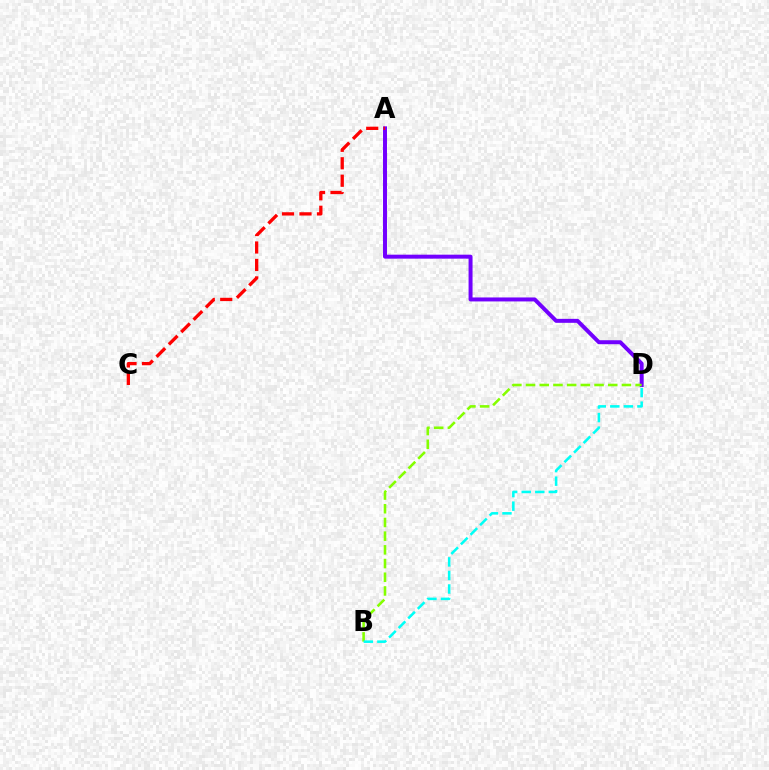{('A', 'D'): [{'color': '#7200ff', 'line_style': 'solid', 'thickness': 2.86}], ('B', 'D'): [{'color': '#84ff00', 'line_style': 'dashed', 'thickness': 1.86}, {'color': '#00fff6', 'line_style': 'dashed', 'thickness': 1.84}], ('A', 'C'): [{'color': '#ff0000', 'line_style': 'dashed', 'thickness': 2.37}]}